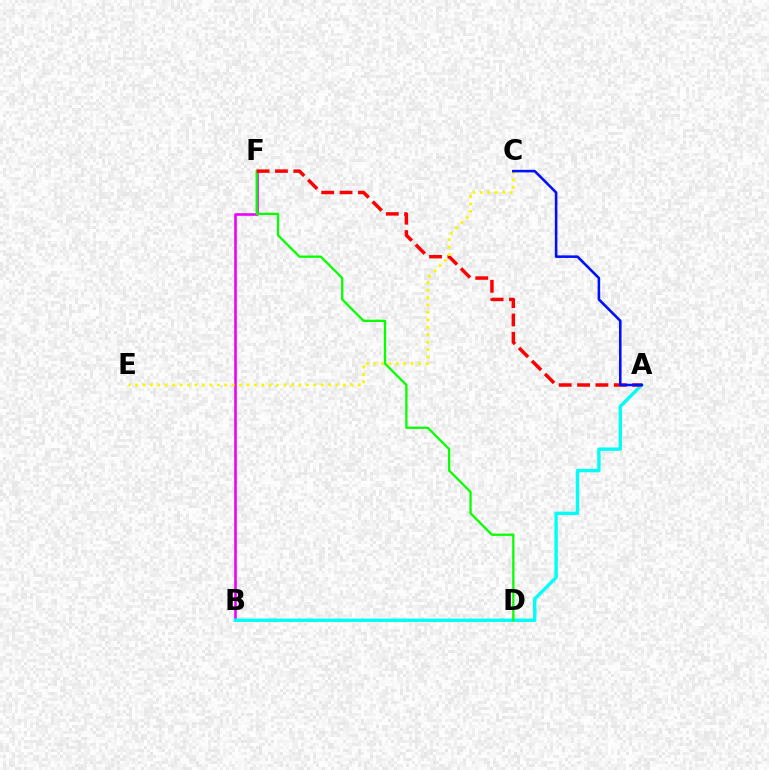{('B', 'F'): [{'color': '#ee00ff', 'line_style': 'solid', 'thickness': 1.87}], ('A', 'B'): [{'color': '#00fff6', 'line_style': 'solid', 'thickness': 2.43}], ('D', 'F'): [{'color': '#08ff00', 'line_style': 'solid', 'thickness': 1.65}], ('A', 'F'): [{'color': '#ff0000', 'line_style': 'dashed', 'thickness': 2.5}], ('C', 'E'): [{'color': '#fcf500', 'line_style': 'dotted', 'thickness': 2.02}], ('A', 'C'): [{'color': '#0010ff', 'line_style': 'solid', 'thickness': 1.86}]}